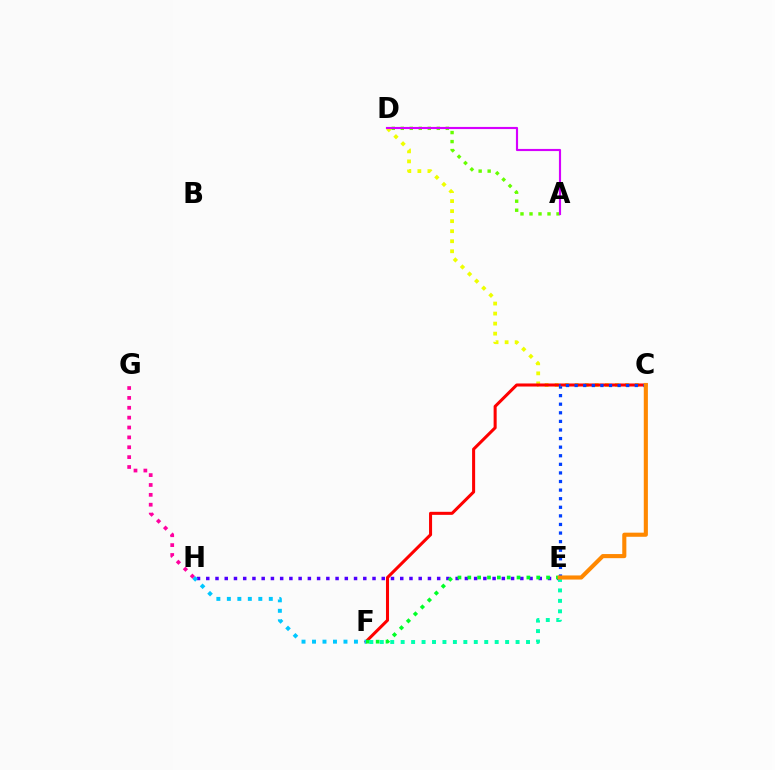{('C', 'D'): [{'color': '#eeff00', 'line_style': 'dotted', 'thickness': 2.73}], ('A', 'D'): [{'color': '#66ff00', 'line_style': 'dotted', 'thickness': 2.45}, {'color': '#d600ff', 'line_style': 'solid', 'thickness': 1.55}], ('G', 'H'): [{'color': '#ff00a0', 'line_style': 'dotted', 'thickness': 2.68}], ('E', 'H'): [{'color': '#4f00ff', 'line_style': 'dotted', 'thickness': 2.51}], ('C', 'F'): [{'color': '#ff0000', 'line_style': 'solid', 'thickness': 2.19}], ('E', 'F'): [{'color': '#00ff27', 'line_style': 'dotted', 'thickness': 2.67}, {'color': '#00ffaf', 'line_style': 'dotted', 'thickness': 2.84}], ('C', 'E'): [{'color': '#003fff', 'line_style': 'dotted', 'thickness': 2.33}, {'color': '#ff8800', 'line_style': 'solid', 'thickness': 2.96}], ('F', 'H'): [{'color': '#00c7ff', 'line_style': 'dotted', 'thickness': 2.85}]}